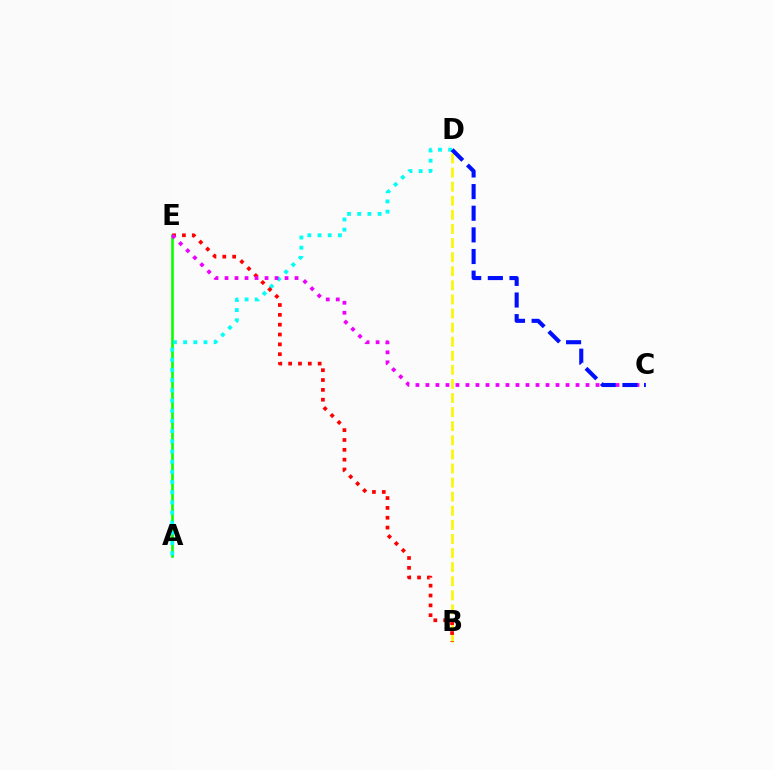{('B', 'D'): [{'color': '#fcf500', 'line_style': 'dashed', 'thickness': 1.91}], ('A', 'E'): [{'color': '#08ff00', 'line_style': 'solid', 'thickness': 1.88}], ('A', 'D'): [{'color': '#00fff6', 'line_style': 'dotted', 'thickness': 2.77}], ('B', 'E'): [{'color': '#ff0000', 'line_style': 'dotted', 'thickness': 2.67}], ('C', 'E'): [{'color': '#ee00ff', 'line_style': 'dotted', 'thickness': 2.72}], ('C', 'D'): [{'color': '#0010ff', 'line_style': 'dashed', 'thickness': 2.94}]}